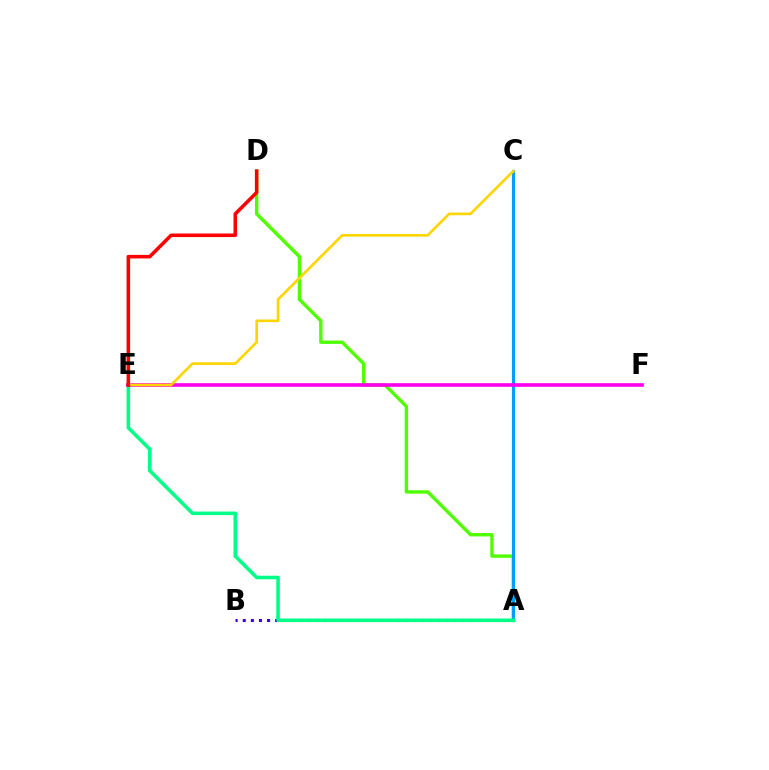{('A', 'B'): [{'color': '#3700ff', 'line_style': 'dotted', 'thickness': 2.2}], ('A', 'D'): [{'color': '#4fff00', 'line_style': 'solid', 'thickness': 2.43}], ('A', 'C'): [{'color': '#009eff', 'line_style': 'solid', 'thickness': 2.26}], ('A', 'E'): [{'color': '#00ff86', 'line_style': 'solid', 'thickness': 2.56}], ('E', 'F'): [{'color': '#ff00ed', 'line_style': 'solid', 'thickness': 2.62}], ('C', 'E'): [{'color': '#ffd500', 'line_style': 'solid', 'thickness': 1.91}], ('D', 'E'): [{'color': '#ff0000', 'line_style': 'solid', 'thickness': 2.56}]}